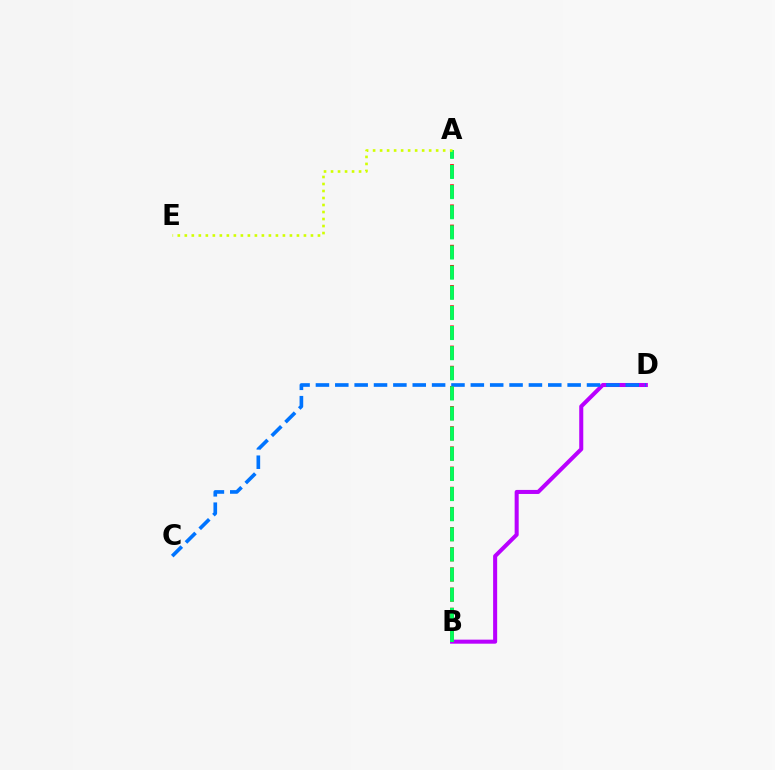{('A', 'B'): [{'color': '#ff0000', 'line_style': 'dashed', 'thickness': 2.74}, {'color': '#00ff5c', 'line_style': 'dashed', 'thickness': 2.73}], ('B', 'D'): [{'color': '#b900ff', 'line_style': 'solid', 'thickness': 2.91}], ('C', 'D'): [{'color': '#0074ff', 'line_style': 'dashed', 'thickness': 2.63}], ('A', 'E'): [{'color': '#d1ff00', 'line_style': 'dotted', 'thickness': 1.9}]}